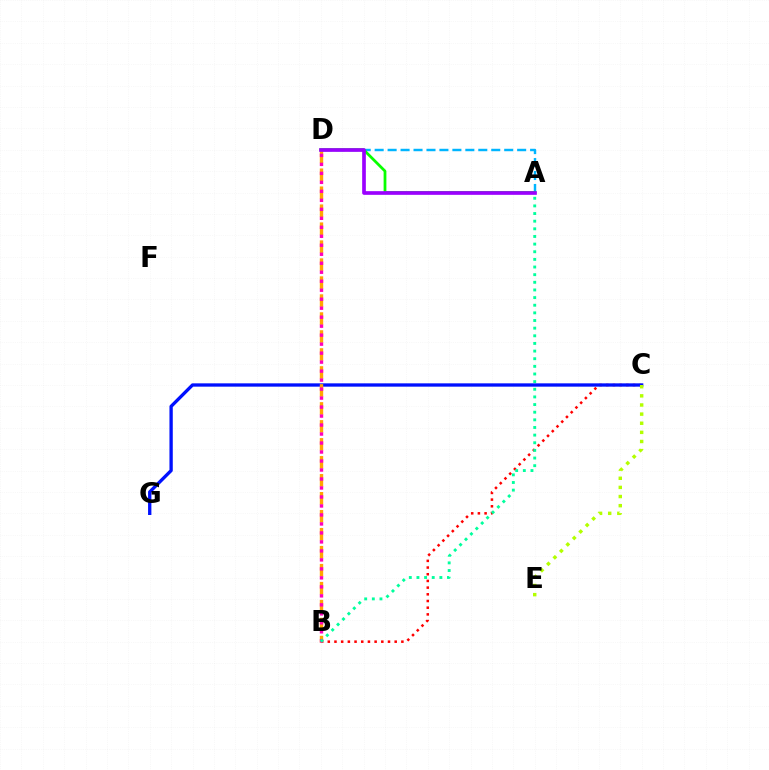{('B', 'C'): [{'color': '#ff0000', 'line_style': 'dotted', 'thickness': 1.82}], ('A', 'D'): [{'color': '#00b5ff', 'line_style': 'dashed', 'thickness': 1.76}, {'color': '#08ff00', 'line_style': 'solid', 'thickness': 2.0}, {'color': '#9b00ff', 'line_style': 'solid', 'thickness': 2.64}], ('C', 'G'): [{'color': '#0010ff', 'line_style': 'solid', 'thickness': 2.39}], ('B', 'D'): [{'color': '#ffa500', 'line_style': 'dashed', 'thickness': 2.44}, {'color': '#ff00bd', 'line_style': 'dotted', 'thickness': 2.44}], ('C', 'E'): [{'color': '#b3ff00', 'line_style': 'dotted', 'thickness': 2.48}], ('A', 'B'): [{'color': '#00ff9d', 'line_style': 'dotted', 'thickness': 2.08}]}